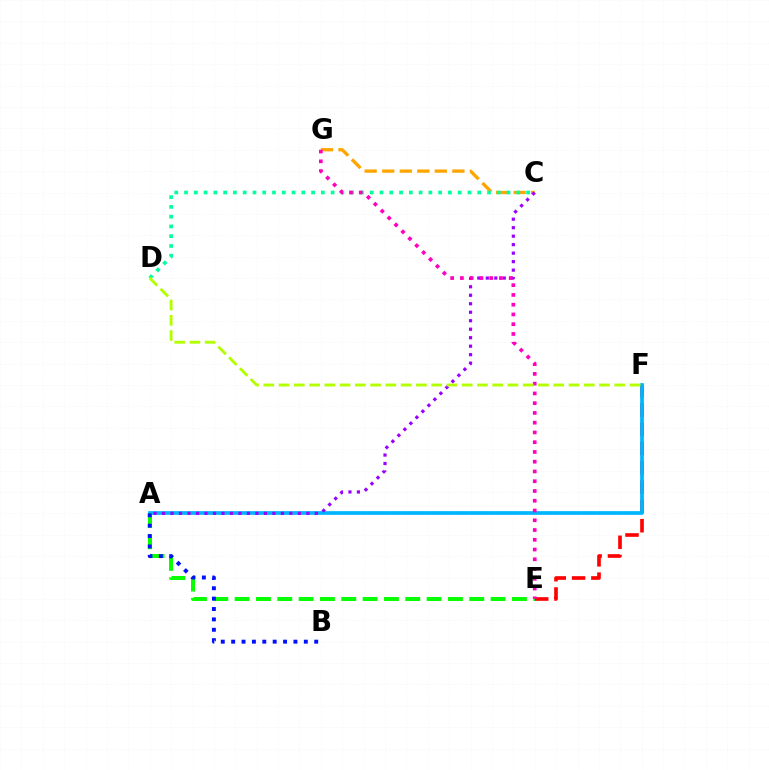{('E', 'F'): [{'color': '#ff0000', 'line_style': 'dashed', 'thickness': 2.62}], ('A', 'F'): [{'color': '#00b5ff', 'line_style': 'solid', 'thickness': 2.66}], ('A', 'E'): [{'color': '#08ff00', 'line_style': 'dashed', 'thickness': 2.9}], ('C', 'G'): [{'color': '#ffa500', 'line_style': 'dashed', 'thickness': 2.38}], ('C', 'D'): [{'color': '#00ff9d', 'line_style': 'dotted', 'thickness': 2.66}], ('A', 'C'): [{'color': '#9b00ff', 'line_style': 'dotted', 'thickness': 2.31}], ('E', 'G'): [{'color': '#ff00bd', 'line_style': 'dotted', 'thickness': 2.65}], ('A', 'B'): [{'color': '#0010ff', 'line_style': 'dotted', 'thickness': 2.82}], ('D', 'F'): [{'color': '#b3ff00', 'line_style': 'dashed', 'thickness': 2.07}]}